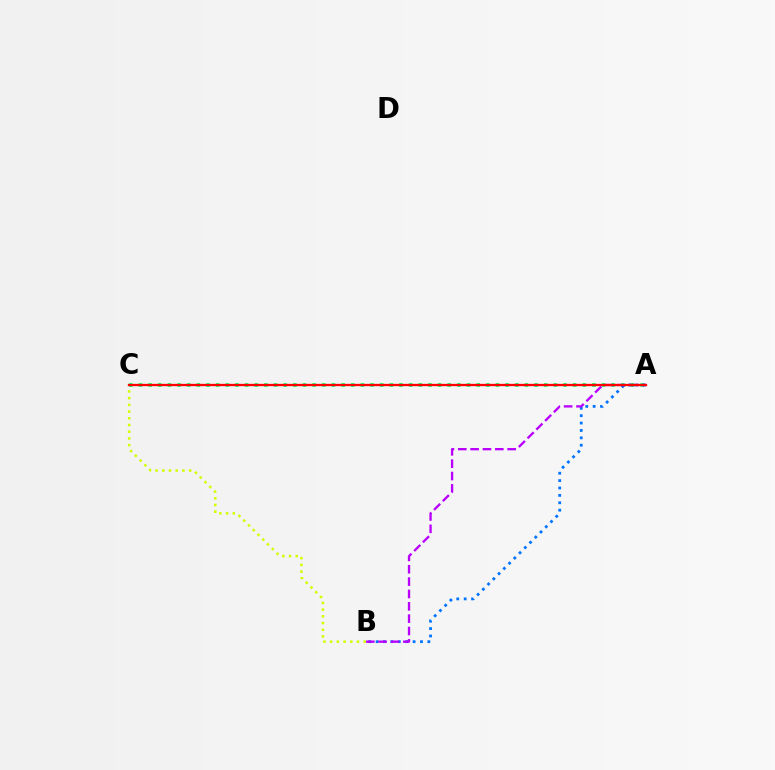{('A', 'C'): [{'color': '#00ff5c', 'line_style': 'dotted', 'thickness': 2.62}, {'color': '#ff0000', 'line_style': 'solid', 'thickness': 1.65}], ('A', 'B'): [{'color': '#0074ff', 'line_style': 'dotted', 'thickness': 2.01}, {'color': '#b900ff', 'line_style': 'dashed', 'thickness': 1.68}], ('B', 'C'): [{'color': '#d1ff00', 'line_style': 'dotted', 'thickness': 1.82}]}